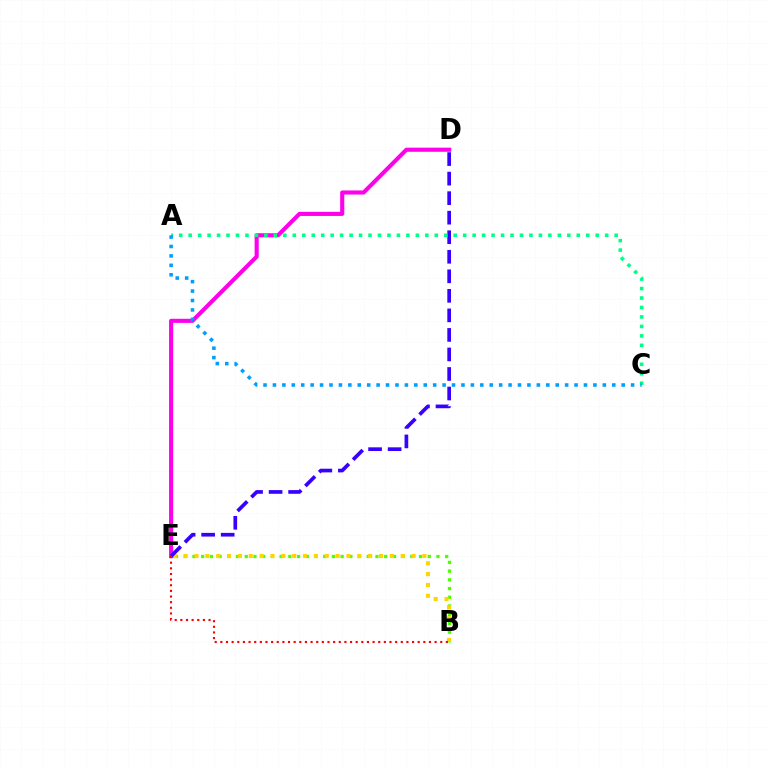{('B', 'E'): [{'color': '#4fff00', 'line_style': 'dotted', 'thickness': 2.37}, {'color': '#ffd500', 'line_style': 'dotted', 'thickness': 2.95}, {'color': '#ff0000', 'line_style': 'dotted', 'thickness': 1.53}], ('D', 'E'): [{'color': '#ff00ed', 'line_style': 'solid', 'thickness': 2.96}, {'color': '#3700ff', 'line_style': 'dashed', 'thickness': 2.65}], ('A', 'C'): [{'color': '#00ff86', 'line_style': 'dotted', 'thickness': 2.57}, {'color': '#009eff', 'line_style': 'dotted', 'thickness': 2.56}]}